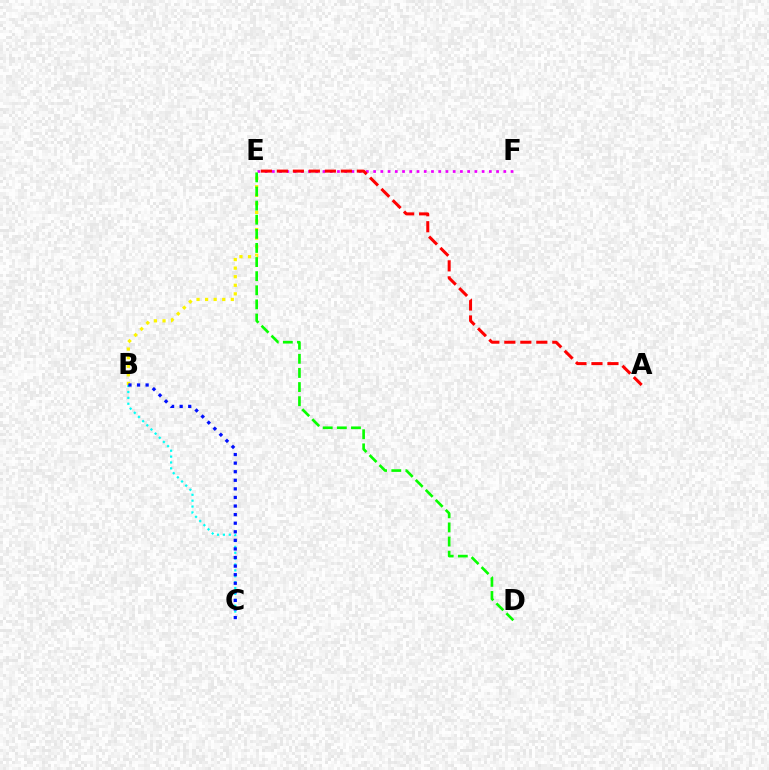{('E', 'F'): [{'color': '#ee00ff', 'line_style': 'dotted', 'thickness': 1.97}], ('B', 'E'): [{'color': '#fcf500', 'line_style': 'dotted', 'thickness': 2.33}], ('B', 'C'): [{'color': '#00fff6', 'line_style': 'dotted', 'thickness': 1.6}, {'color': '#0010ff', 'line_style': 'dotted', 'thickness': 2.33}], ('A', 'E'): [{'color': '#ff0000', 'line_style': 'dashed', 'thickness': 2.17}], ('D', 'E'): [{'color': '#08ff00', 'line_style': 'dashed', 'thickness': 1.92}]}